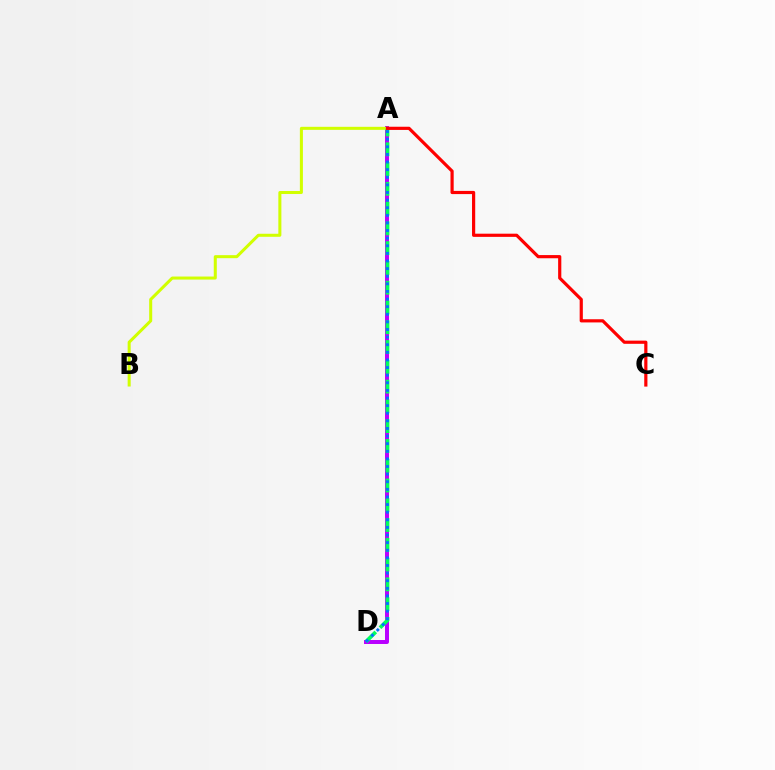{('A', 'D'): [{'color': '#b900ff', 'line_style': 'solid', 'thickness': 2.86}, {'color': '#00ff5c', 'line_style': 'dashed', 'thickness': 2.69}, {'color': '#0074ff', 'line_style': 'dotted', 'thickness': 2.07}], ('A', 'B'): [{'color': '#d1ff00', 'line_style': 'solid', 'thickness': 2.18}], ('A', 'C'): [{'color': '#ff0000', 'line_style': 'solid', 'thickness': 2.29}]}